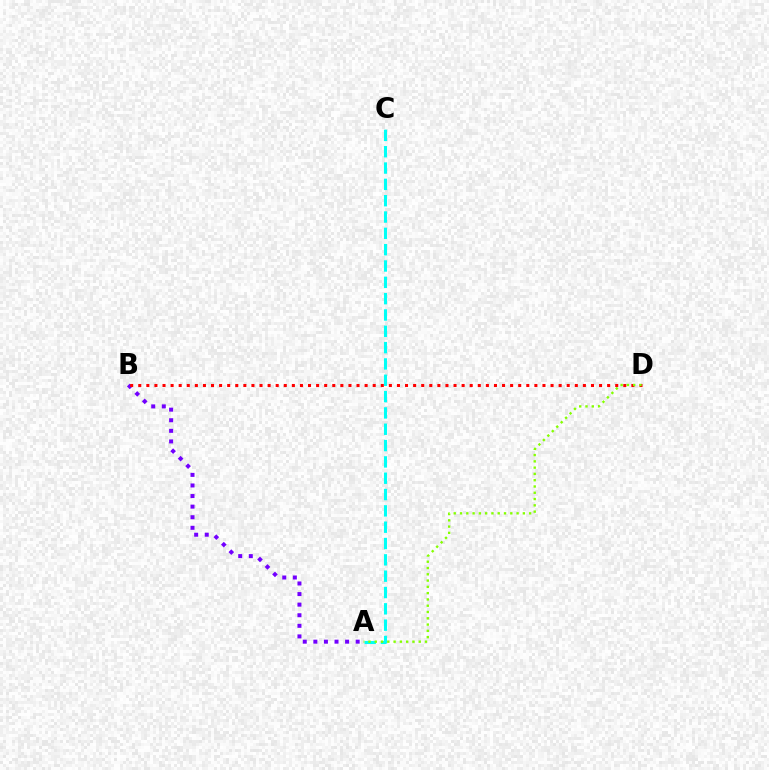{('A', 'B'): [{'color': '#7200ff', 'line_style': 'dotted', 'thickness': 2.88}], ('A', 'C'): [{'color': '#00fff6', 'line_style': 'dashed', 'thickness': 2.22}], ('B', 'D'): [{'color': '#ff0000', 'line_style': 'dotted', 'thickness': 2.2}], ('A', 'D'): [{'color': '#84ff00', 'line_style': 'dotted', 'thickness': 1.71}]}